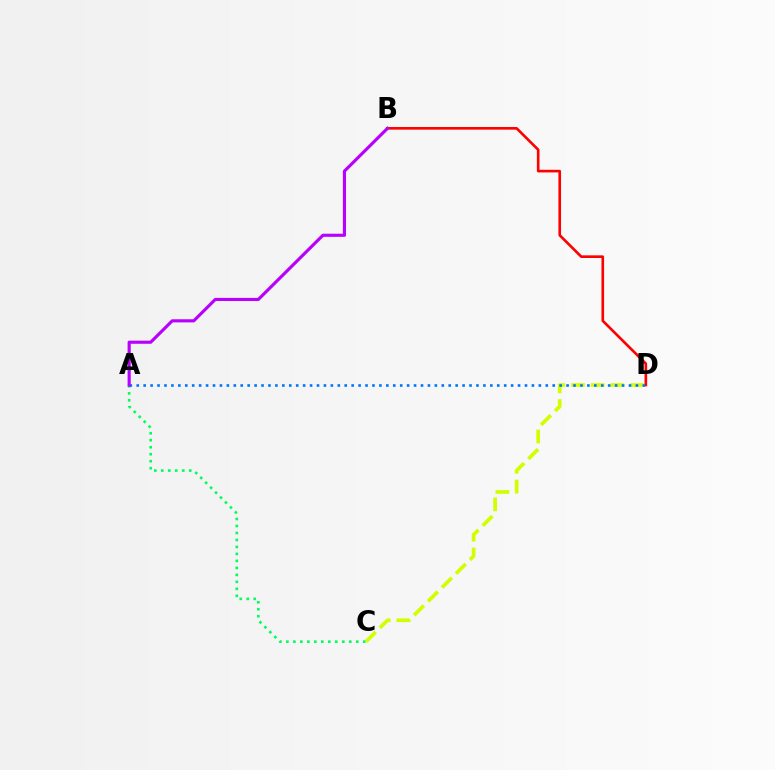{('B', 'D'): [{'color': '#ff0000', 'line_style': 'solid', 'thickness': 1.9}], ('C', 'D'): [{'color': '#d1ff00', 'line_style': 'dashed', 'thickness': 2.67}], ('A', 'C'): [{'color': '#00ff5c', 'line_style': 'dotted', 'thickness': 1.9}], ('A', 'D'): [{'color': '#0074ff', 'line_style': 'dotted', 'thickness': 1.88}], ('A', 'B'): [{'color': '#b900ff', 'line_style': 'solid', 'thickness': 2.26}]}